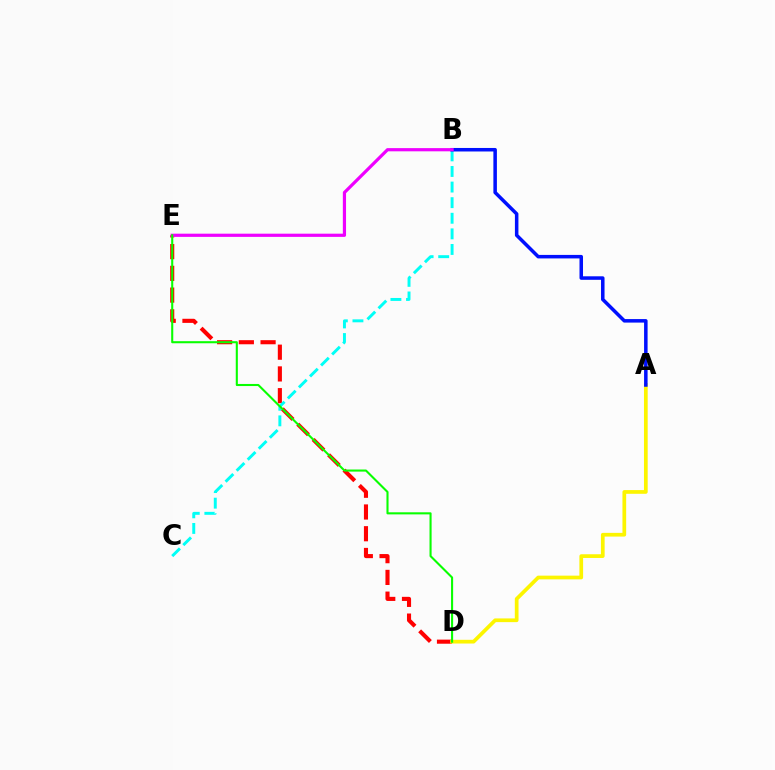{('D', 'E'): [{'color': '#ff0000', 'line_style': 'dashed', 'thickness': 2.95}, {'color': '#08ff00', 'line_style': 'solid', 'thickness': 1.51}], ('A', 'D'): [{'color': '#fcf500', 'line_style': 'solid', 'thickness': 2.68}], ('B', 'C'): [{'color': '#00fff6', 'line_style': 'dashed', 'thickness': 2.12}], ('A', 'B'): [{'color': '#0010ff', 'line_style': 'solid', 'thickness': 2.53}], ('B', 'E'): [{'color': '#ee00ff', 'line_style': 'solid', 'thickness': 2.3}]}